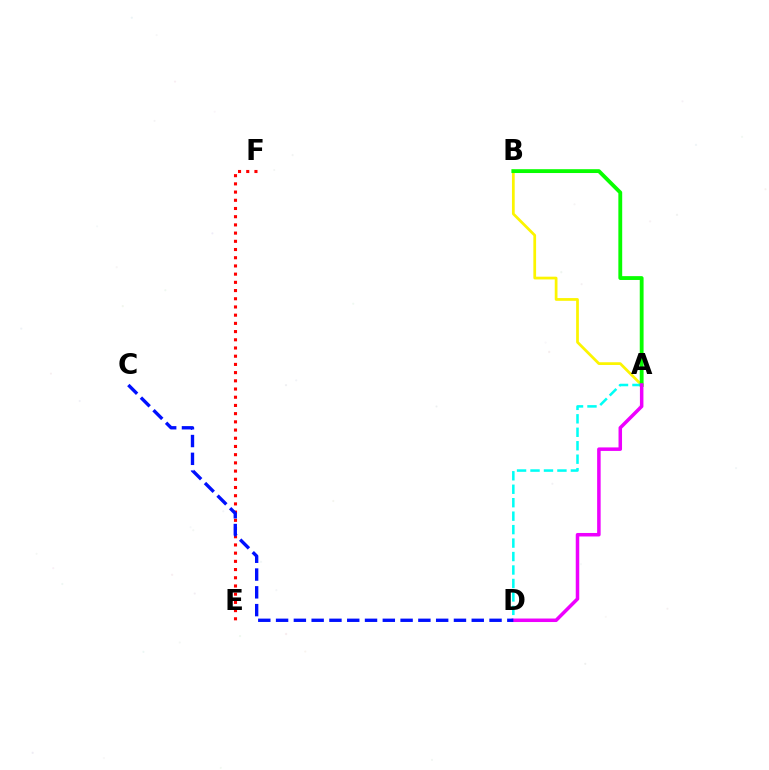{('E', 'F'): [{'color': '#ff0000', 'line_style': 'dotted', 'thickness': 2.23}], ('A', 'B'): [{'color': '#fcf500', 'line_style': 'solid', 'thickness': 1.97}, {'color': '#08ff00', 'line_style': 'solid', 'thickness': 2.76}], ('A', 'D'): [{'color': '#00fff6', 'line_style': 'dashed', 'thickness': 1.83}, {'color': '#ee00ff', 'line_style': 'solid', 'thickness': 2.53}], ('C', 'D'): [{'color': '#0010ff', 'line_style': 'dashed', 'thickness': 2.42}]}